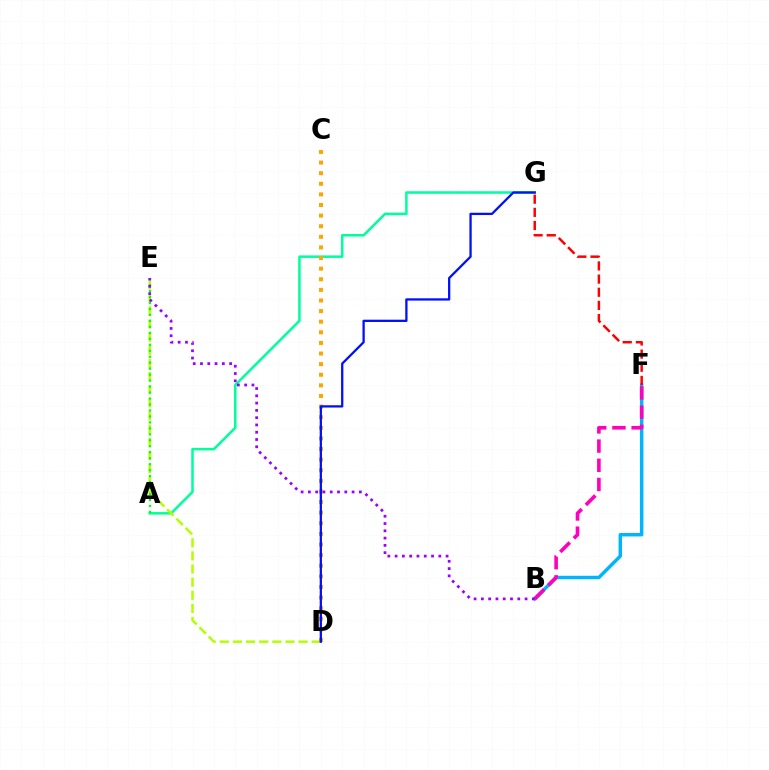{('A', 'G'): [{'color': '#00ff9d', 'line_style': 'solid', 'thickness': 1.82}], ('D', 'E'): [{'color': '#b3ff00', 'line_style': 'dashed', 'thickness': 1.78}], ('B', 'F'): [{'color': '#00b5ff', 'line_style': 'solid', 'thickness': 2.48}, {'color': '#ff00bd', 'line_style': 'dashed', 'thickness': 2.61}], ('F', 'G'): [{'color': '#ff0000', 'line_style': 'dashed', 'thickness': 1.79}], ('C', 'D'): [{'color': '#ffa500', 'line_style': 'dotted', 'thickness': 2.88}], ('A', 'E'): [{'color': '#08ff00', 'line_style': 'dotted', 'thickness': 1.62}], ('B', 'E'): [{'color': '#9b00ff', 'line_style': 'dotted', 'thickness': 1.98}], ('D', 'G'): [{'color': '#0010ff', 'line_style': 'solid', 'thickness': 1.65}]}